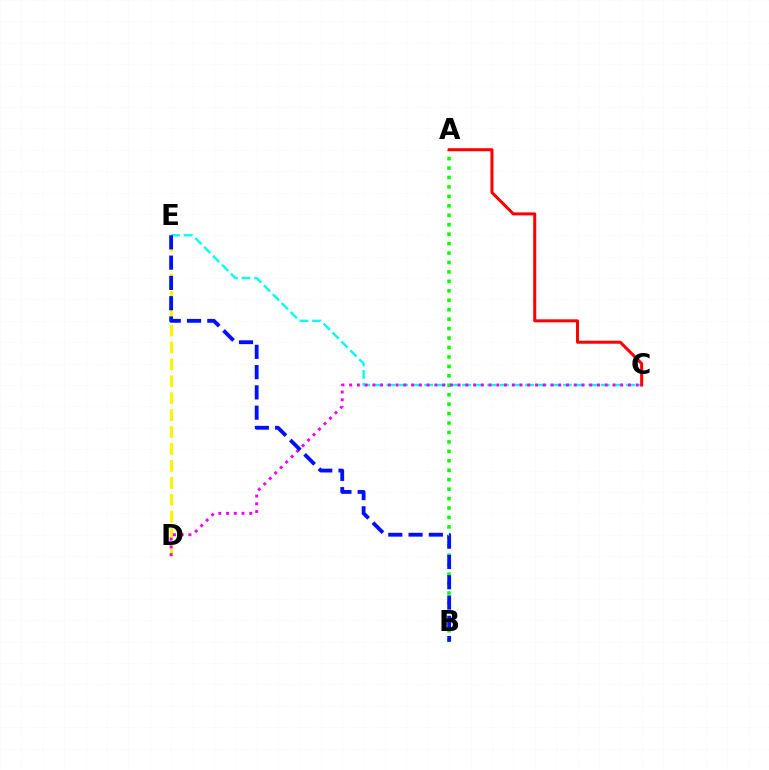{('A', 'B'): [{'color': '#08ff00', 'line_style': 'dotted', 'thickness': 2.57}], ('D', 'E'): [{'color': '#fcf500', 'line_style': 'dashed', 'thickness': 2.3}], ('C', 'E'): [{'color': '#00fff6', 'line_style': 'dashed', 'thickness': 1.71}], ('C', 'D'): [{'color': '#ee00ff', 'line_style': 'dotted', 'thickness': 2.1}], ('A', 'C'): [{'color': '#ff0000', 'line_style': 'solid', 'thickness': 2.18}], ('B', 'E'): [{'color': '#0010ff', 'line_style': 'dashed', 'thickness': 2.75}]}